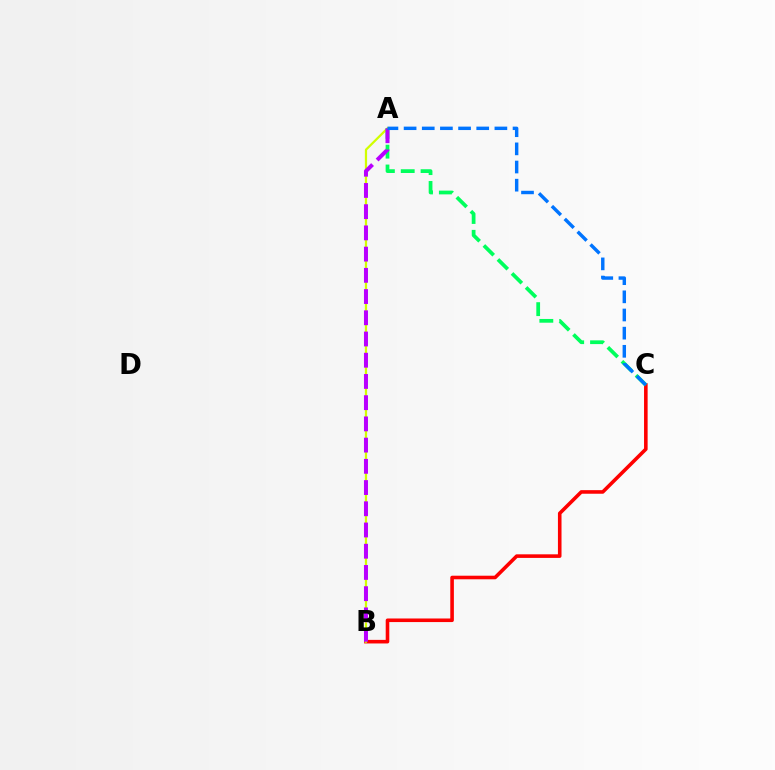{('B', 'C'): [{'color': '#ff0000', 'line_style': 'solid', 'thickness': 2.58}], ('A', 'B'): [{'color': '#d1ff00', 'line_style': 'solid', 'thickness': 1.61}, {'color': '#b900ff', 'line_style': 'dashed', 'thickness': 2.88}], ('A', 'C'): [{'color': '#00ff5c', 'line_style': 'dashed', 'thickness': 2.7}, {'color': '#0074ff', 'line_style': 'dashed', 'thickness': 2.47}]}